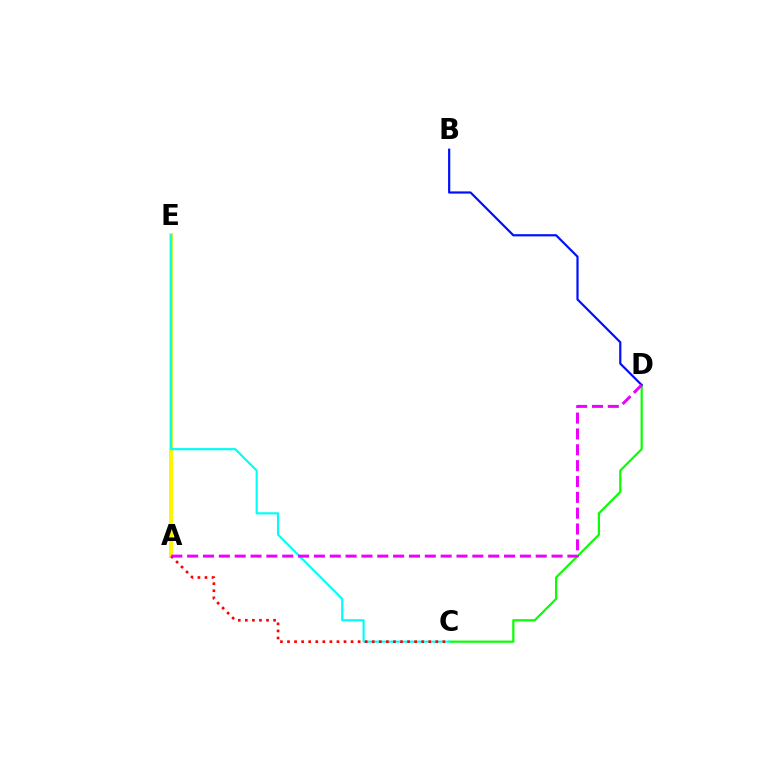{('C', 'D'): [{'color': '#08ff00', 'line_style': 'solid', 'thickness': 1.59}], ('A', 'E'): [{'color': '#fcf500', 'line_style': 'solid', 'thickness': 2.82}], ('B', 'D'): [{'color': '#0010ff', 'line_style': 'solid', 'thickness': 1.58}], ('C', 'E'): [{'color': '#00fff6', 'line_style': 'solid', 'thickness': 1.56}], ('A', 'C'): [{'color': '#ff0000', 'line_style': 'dotted', 'thickness': 1.92}], ('A', 'D'): [{'color': '#ee00ff', 'line_style': 'dashed', 'thickness': 2.15}]}